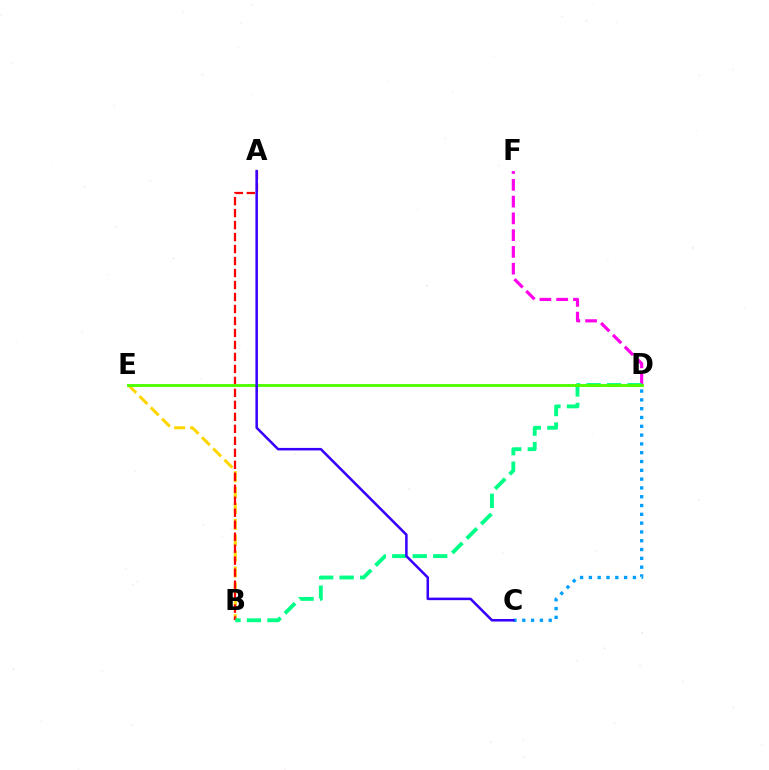{('B', 'E'): [{'color': '#ffd500', 'line_style': 'dashed', 'thickness': 2.16}], ('A', 'B'): [{'color': '#ff0000', 'line_style': 'dashed', 'thickness': 1.63}], ('C', 'D'): [{'color': '#009eff', 'line_style': 'dotted', 'thickness': 2.39}], ('D', 'F'): [{'color': '#ff00ed', 'line_style': 'dashed', 'thickness': 2.28}], ('B', 'D'): [{'color': '#00ff86', 'line_style': 'dashed', 'thickness': 2.78}], ('D', 'E'): [{'color': '#4fff00', 'line_style': 'solid', 'thickness': 2.07}], ('A', 'C'): [{'color': '#3700ff', 'line_style': 'solid', 'thickness': 1.82}]}